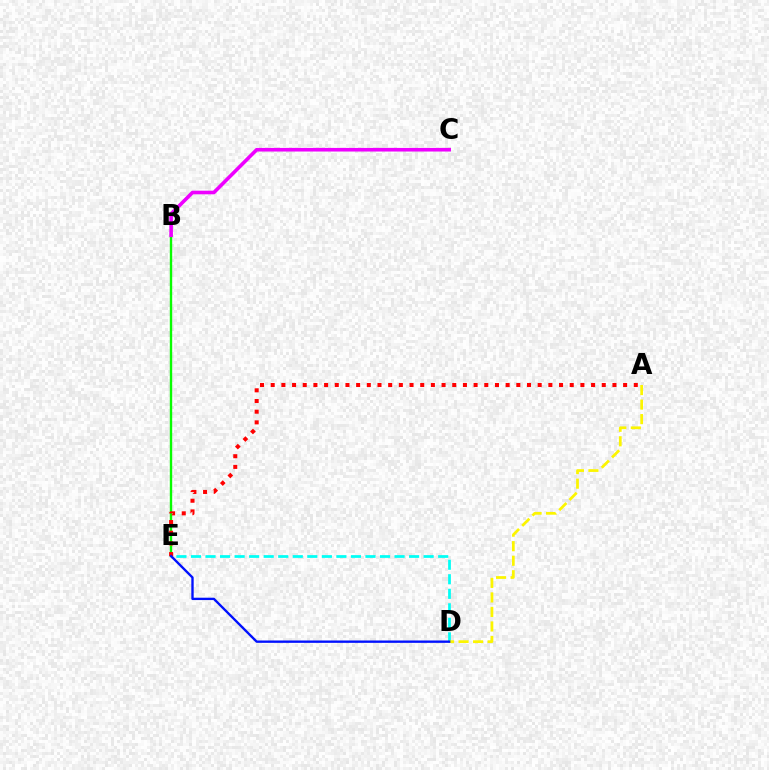{('D', 'E'): [{'color': '#00fff6', 'line_style': 'dashed', 'thickness': 1.98}, {'color': '#0010ff', 'line_style': 'solid', 'thickness': 1.7}], ('B', 'E'): [{'color': '#08ff00', 'line_style': 'solid', 'thickness': 1.72}], ('A', 'D'): [{'color': '#fcf500', 'line_style': 'dashed', 'thickness': 1.97}], ('B', 'C'): [{'color': '#ee00ff', 'line_style': 'solid', 'thickness': 2.6}], ('A', 'E'): [{'color': '#ff0000', 'line_style': 'dotted', 'thickness': 2.9}]}